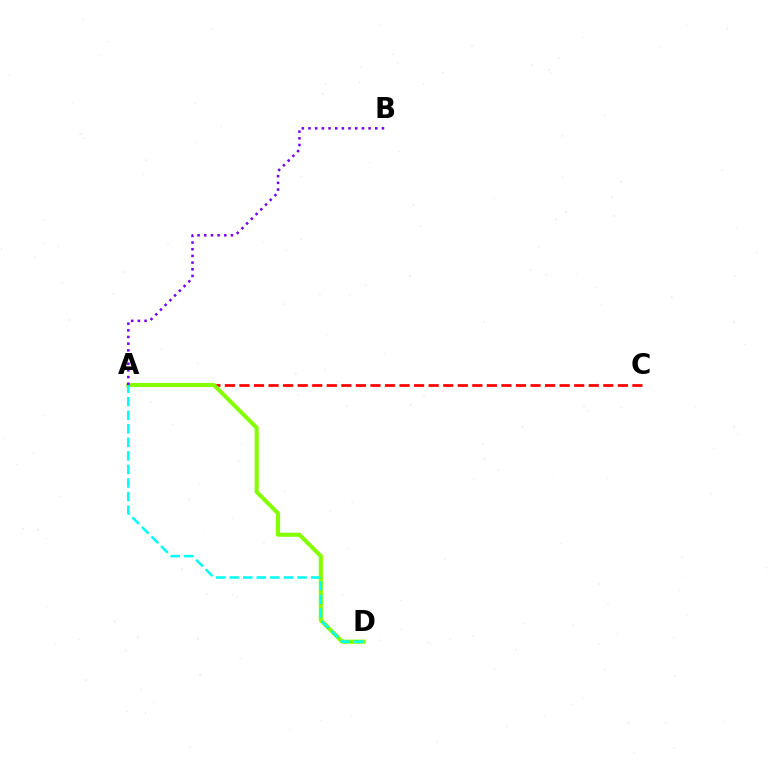{('A', 'C'): [{'color': '#ff0000', 'line_style': 'dashed', 'thickness': 1.98}], ('A', 'D'): [{'color': '#84ff00', 'line_style': 'solid', 'thickness': 2.95}, {'color': '#00fff6', 'line_style': 'dashed', 'thickness': 1.84}], ('A', 'B'): [{'color': '#7200ff', 'line_style': 'dotted', 'thickness': 1.81}]}